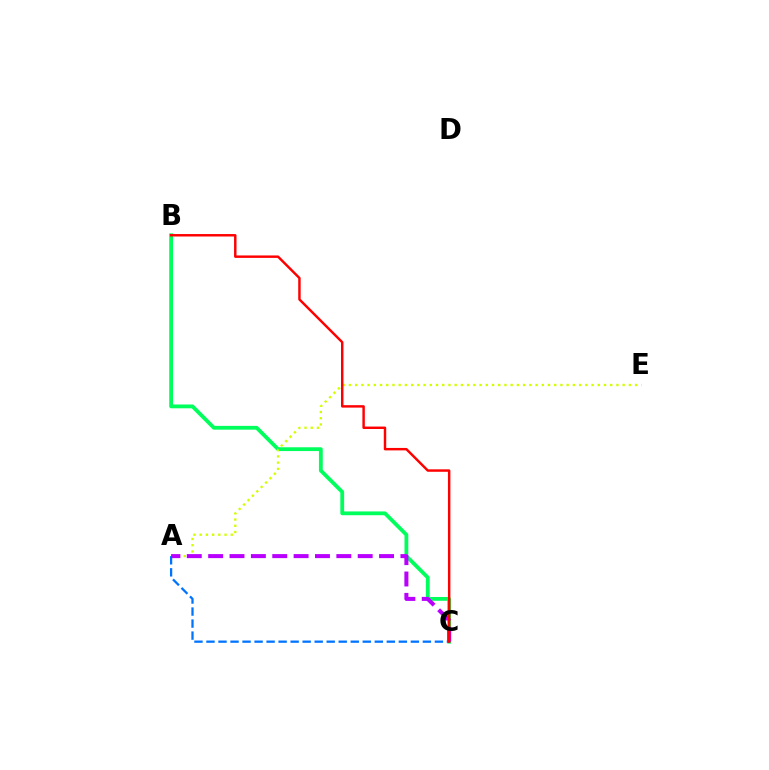{('B', 'C'): [{'color': '#00ff5c', 'line_style': 'solid', 'thickness': 2.74}, {'color': '#ff0000', 'line_style': 'solid', 'thickness': 1.76}], ('A', 'E'): [{'color': '#d1ff00', 'line_style': 'dotted', 'thickness': 1.69}], ('A', 'C'): [{'color': '#0074ff', 'line_style': 'dashed', 'thickness': 1.63}, {'color': '#b900ff', 'line_style': 'dashed', 'thickness': 2.9}]}